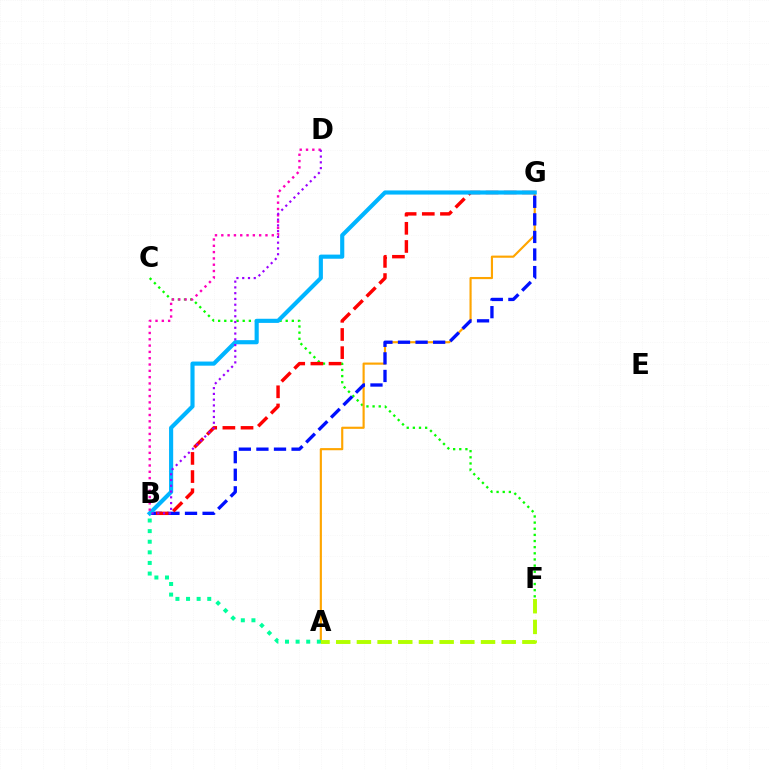{('C', 'F'): [{'color': '#08ff00', 'line_style': 'dotted', 'thickness': 1.67}], ('A', 'G'): [{'color': '#ffa500', 'line_style': 'solid', 'thickness': 1.55}], ('B', 'G'): [{'color': '#0010ff', 'line_style': 'dashed', 'thickness': 2.39}, {'color': '#ff0000', 'line_style': 'dashed', 'thickness': 2.47}, {'color': '#00b5ff', 'line_style': 'solid', 'thickness': 2.97}], ('A', 'F'): [{'color': '#b3ff00', 'line_style': 'dashed', 'thickness': 2.81}], ('A', 'B'): [{'color': '#00ff9d', 'line_style': 'dotted', 'thickness': 2.88}], ('B', 'D'): [{'color': '#ff00bd', 'line_style': 'dotted', 'thickness': 1.71}, {'color': '#9b00ff', 'line_style': 'dotted', 'thickness': 1.57}]}